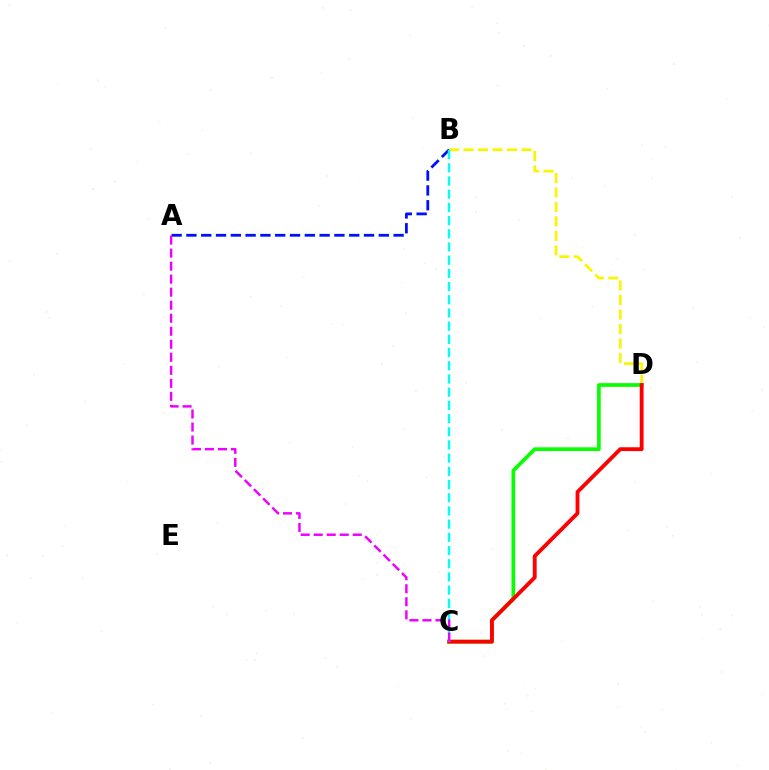{('B', 'D'): [{'color': '#fcf500', 'line_style': 'dashed', 'thickness': 1.97}], ('A', 'B'): [{'color': '#0010ff', 'line_style': 'dashed', 'thickness': 2.01}], ('C', 'D'): [{'color': '#08ff00', 'line_style': 'solid', 'thickness': 2.66}, {'color': '#ff0000', 'line_style': 'solid', 'thickness': 2.77}], ('B', 'C'): [{'color': '#00fff6', 'line_style': 'dashed', 'thickness': 1.79}], ('A', 'C'): [{'color': '#ee00ff', 'line_style': 'dashed', 'thickness': 1.77}]}